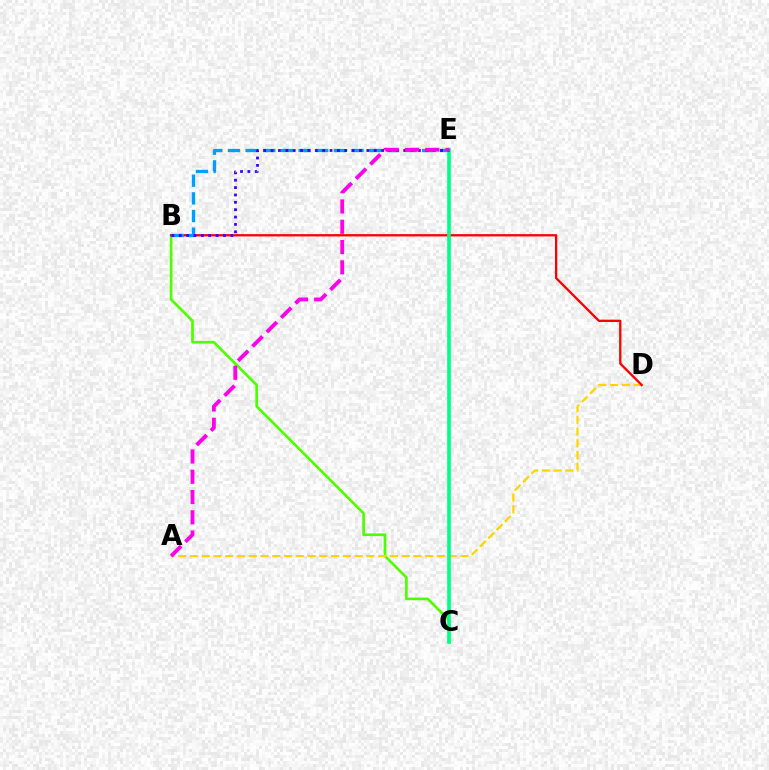{('B', 'C'): [{'color': '#4fff00', 'line_style': 'solid', 'thickness': 1.93}], ('A', 'D'): [{'color': '#ffd500', 'line_style': 'dashed', 'thickness': 1.6}], ('B', 'D'): [{'color': '#ff0000', 'line_style': 'solid', 'thickness': 1.66}], ('B', 'E'): [{'color': '#009eff', 'line_style': 'dashed', 'thickness': 2.4}, {'color': '#3700ff', 'line_style': 'dotted', 'thickness': 2.0}], ('C', 'E'): [{'color': '#00ff86', 'line_style': 'solid', 'thickness': 2.61}], ('A', 'E'): [{'color': '#ff00ed', 'line_style': 'dashed', 'thickness': 2.76}]}